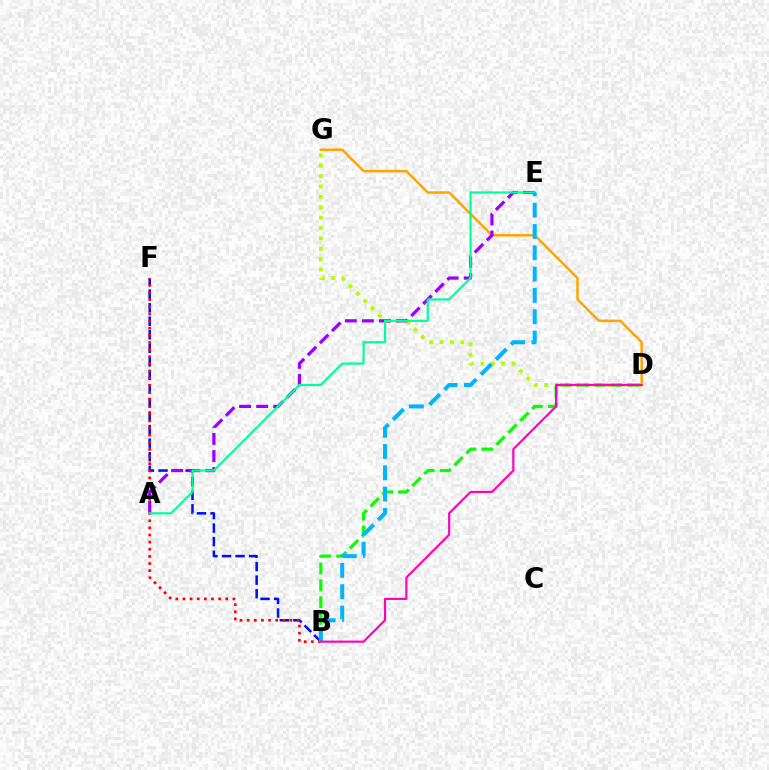{('D', 'G'): [{'color': '#ffa500', 'line_style': 'solid', 'thickness': 1.8}, {'color': '#b3ff00', 'line_style': 'dotted', 'thickness': 2.82}], ('B', 'F'): [{'color': '#0010ff', 'line_style': 'dashed', 'thickness': 1.84}, {'color': '#ff0000', 'line_style': 'dotted', 'thickness': 1.94}], ('A', 'E'): [{'color': '#9b00ff', 'line_style': 'dashed', 'thickness': 2.32}, {'color': '#00ff9d', 'line_style': 'solid', 'thickness': 1.59}], ('B', 'D'): [{'color': '#08ff00', 'line_style': 'dashed', 'thickness': 2.29}, {'color': '#ff00bd', 'line_style': 'solid', 'thickness': 1.55}], ('B', 'E'): [{'color': '#00b5ff', 'line_style': 'dashed', 'thickness': 2.89}]}